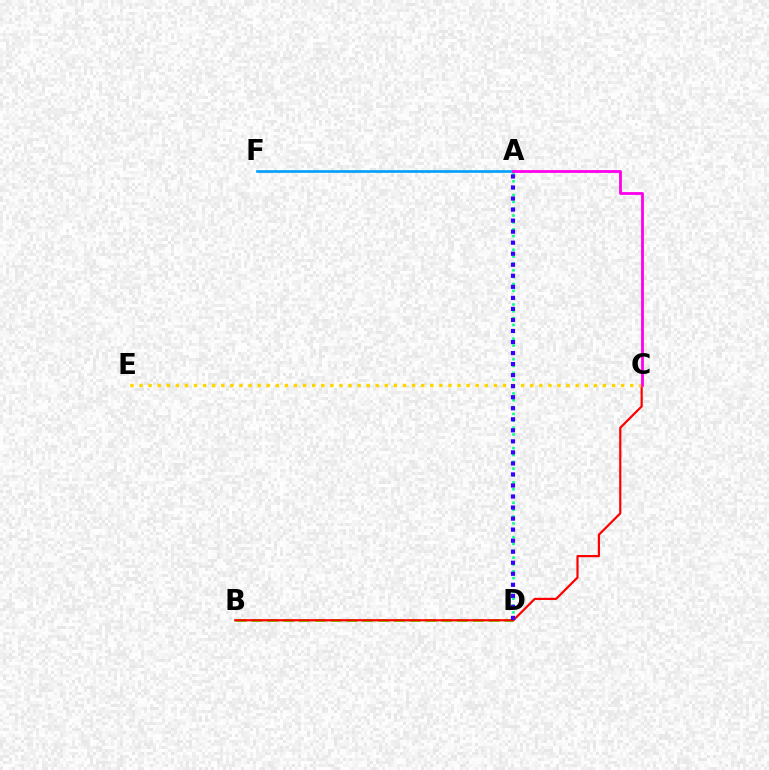{('B', 'D'): [{'color': '#4fff00', 'line_style': 'dashed', 'thickness': 2.15}], ('A', 'D'): [{'color': '#00ff86', 'line_style': 'dotted', 'thickness': 1.86}, {'color': '#3700ff', 'line_style': 'dotted', 'thickness': 3.0}], ('A', 'F'): [{'color': '#009eff', 'line_style': 'solid', 'thickness': 1.89}], ('B', 'C'): [{'color': '#ff0000', 'line_style': 'solid', 'thickness': 1.58}], ('C', 'E'): [{'color': '#ffd500', 'line_style': 'dotted', 'thickness': 2.47}], ('A', 'C'): [{'color': '#ff00ed', 'line_style': 'solid', 'thickness': 2.03}]}